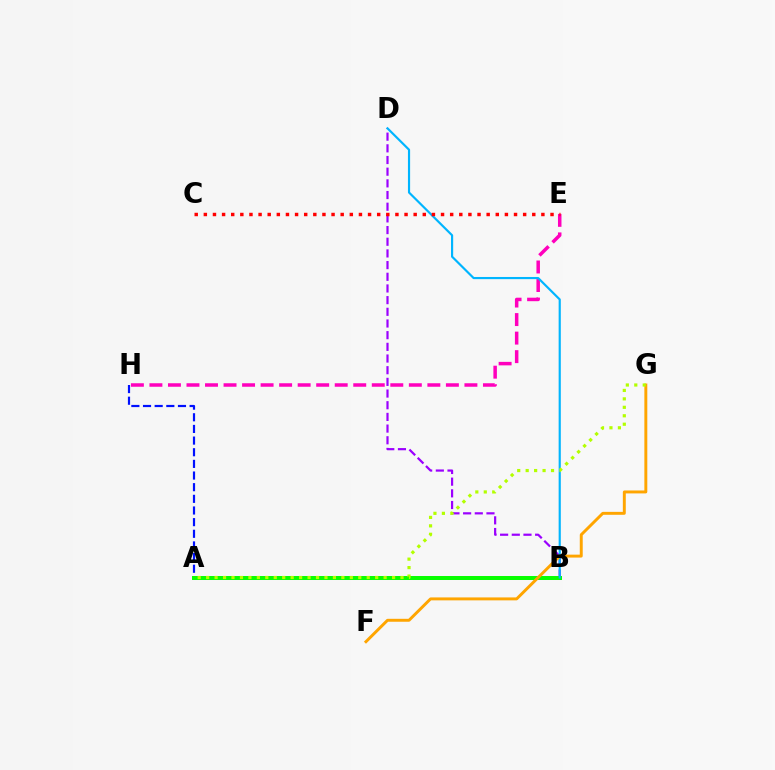{('A', 'B'): [{'color': '#00ff9d', 'line_style': 'dotted', 'thickness': 2.15}, {'color': '#08ff00', 'line_style': 'solid', 'thickness': 2.86}], ('E', 'H'): [{'color': '#ff00bd', 'line_style': 'dashed', 'thickness': 2.52}], ('A', 'H'): [{'color': '#0010ff', 'line_style': 'dashed', 'thickness': 1.58}], ('B', 'D'): [{'color': '#9b00ff', 'line_style': 'dashed', 'thickness': 1.59}, {'color': '#00b5ff', 'line_style': 'solid', 'thickness': 1.56}], ('F', 'G'): [{'color': '#ffa500', 'line_style': 'solid', 'thickness': 2.11}], ('A', 'G'): [{'color': '#b3ff00', 'line_style': 'dotted', 'thickness': 2.3}], ('C', 'E'): [{'color': '#ff0000', 'line_style': 'dotted', 'thickness': 2.48}]}